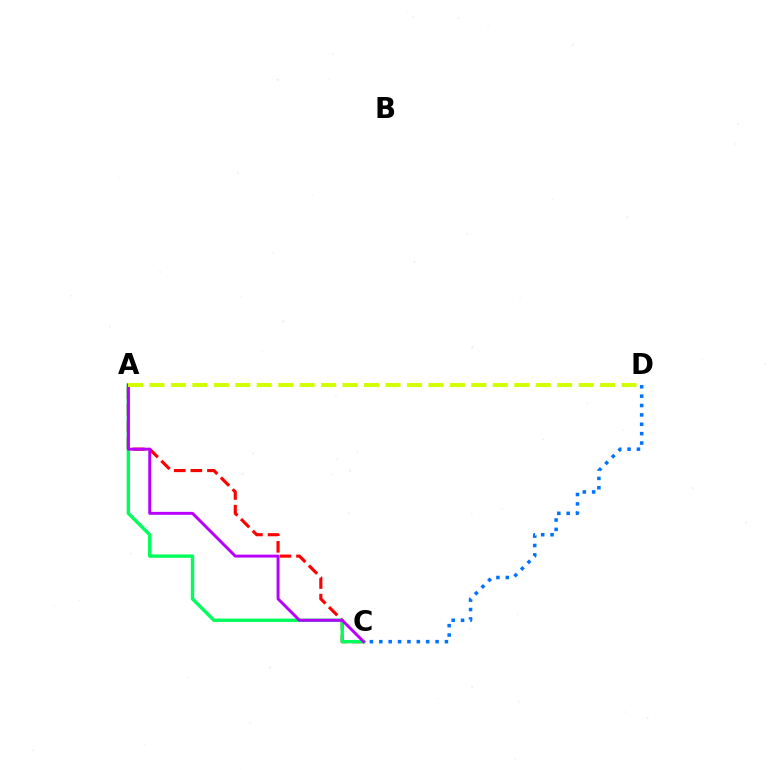{('A', 'C'): [{'color': '#ff0000', 'line_style': 'dashed', 'thickness': 2.26}, {'color': '#00ff5c', 'line_style': 'solid', 'thickness': 2.44}, {'color': '#b900ff', 'line_style': 'solid', 'thickness': 2.12}], ('A', 'D'): [{'color': '#d1ff00', 'line_style': 'dashed', 'thickness': 2.91}], ('C', 'D'): [{'color': '#0074ff', 'line_style': 'dotted', 'thickness': 2.55}]}